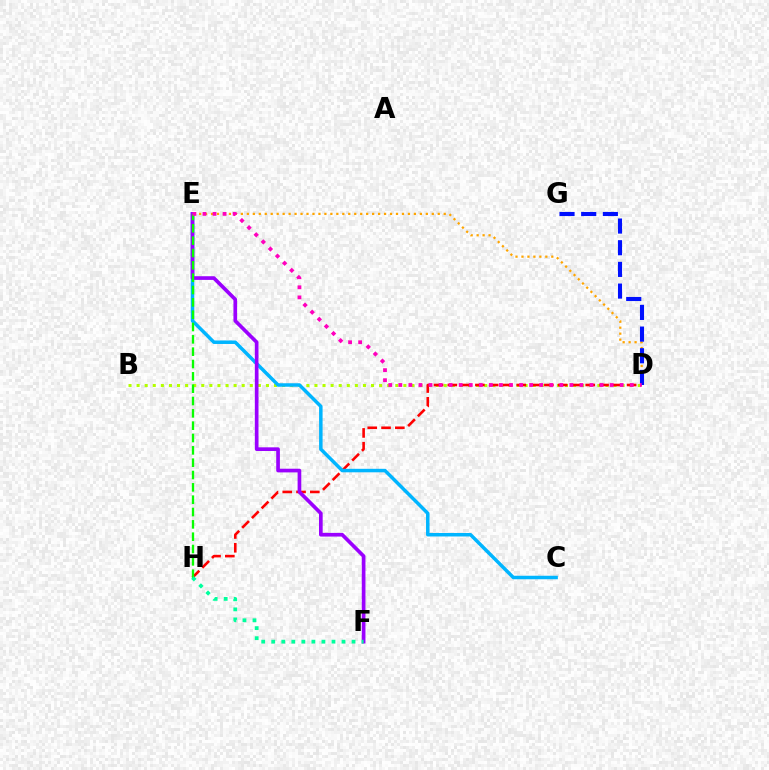{('D', 'E'): [{'color': '#ffa500', 'line_style': 'dotted', 'thickness': 1.62}, {'color': '#ff00bd', 'line_style': 'dotted', 'thickness': 2.73}], ('B', 'D'): [{'color': '#b3ff00', 'line_style': 'dotted', 'thickness': 2.2}], ('D', 'H'): [{'color': '#ff0000', 'line_style': 'dashed', 'thickness': 1.87}], ('D', 'G'): [{'color': '#0010ff', 'line_style': 'dashed', 'thickness': 2.94}], ('C', 'E'): [{'color': '#00b5ff', 'line_style': 'solid', 'thickness': 2.51}], ('E', 'F'): [{'color': '#9b00ff', 'line_style': 'solid', 'thickness': 2.65}], ('E', 'H'): [{'color': '#08ff00', 'line_style': 'dashed', 'thickness': 1.68}], ('F', 'H'): [{'color': '#00ff9d', 'line_style': 'dotted', 'thickness': 2.73}]}